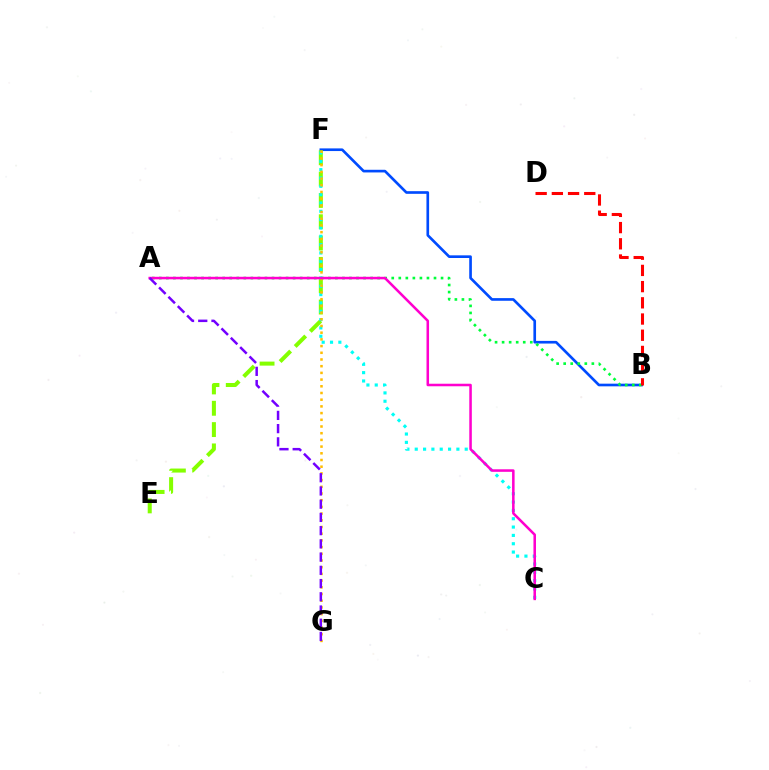{('B', 'F'): [{'color': '#004bff', 'line_style': 'solid', 'thickness': 1.91}], ('E', 'F'): [{'color': '#84ff00', 'line_style': 'dashed', 'thickness': 2.9}], ('A', 'B'): [{'color': '#00ff39', 'line_style': 'dotted', 'thickness': 1.91}], ('C', 'F'): [{'color': '#00fff6', 'line_style': 'dotted', 'thickness': 2.26}], ('F', 'G'): [{'color': '#ffbd00', 'line_style': 'dotted', 'thickness': 1.82}], ('A', 'C'): [{'color': '#ff00cf', 'line_style': 'solid', 'thickness': 1.83}], ('B', 'D'): [{'color': '#ff0000', 'line_style': 'dashed', 'thickness': 2.2}], ('A', 'G'): [{'color': '#7200ff', 'line_style': 'dashed', 'thickness': 1.8}]}